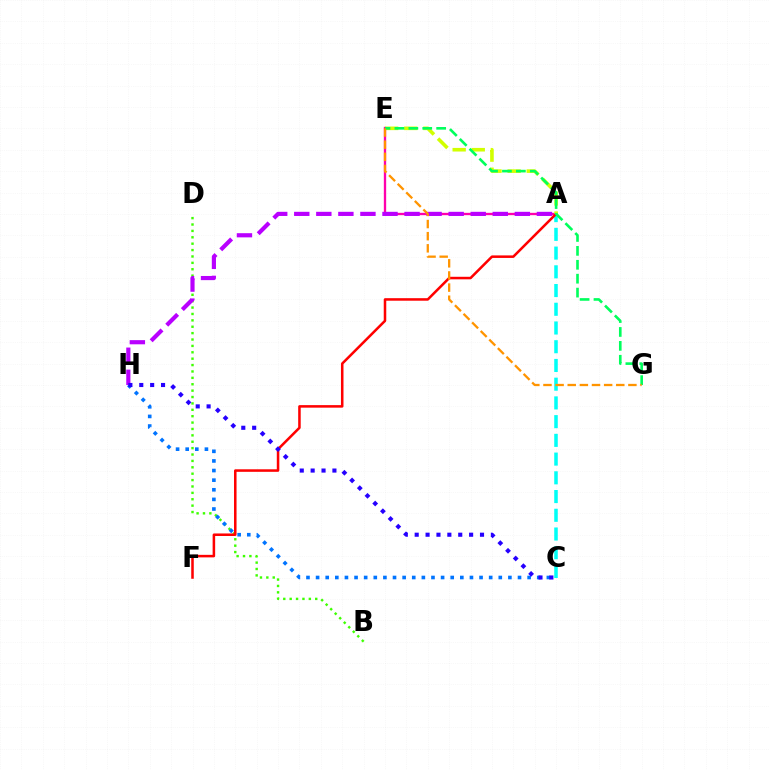{('A', 'C'): [{'color': '#00fff6', 'line_style': 'dashed', 'thickness': 2.54}], ('B', 'D'): [{'color': '#3dff00', 'line_style': 'dotted', 'thickness': 1.74}], ('A', 'E'): [{'color': '#ff00ac', 'line_style': 'solid', 'thickness': 1.68}, {'color': '#d1ff00', 'line_style': 'dashed', 'thickness': 2.59}], ('A', 'F'): [{'color': '#ff0000', 'line_style': 'solid', 'thickness': 1.82}], ('C', 'H'): [{'color': '#0074ff', 'line_style': 'dotted', 'thickness': 2.61}, {'color': '#2500ff', 'line_style': 'dotted', 'thickness': 2.96}], ('A', 'H'): [{'color': '#b900ff', 'line_style': 'dashed', 'thickness': 3.0}], ('E', 'G'): [{'color': '#00ff5c', 'line_style': 'dashed', 'thickness': 1.89}, {'color': '#ff9400', 'line_style': 'dashed', 'thickness': 1.65}]}